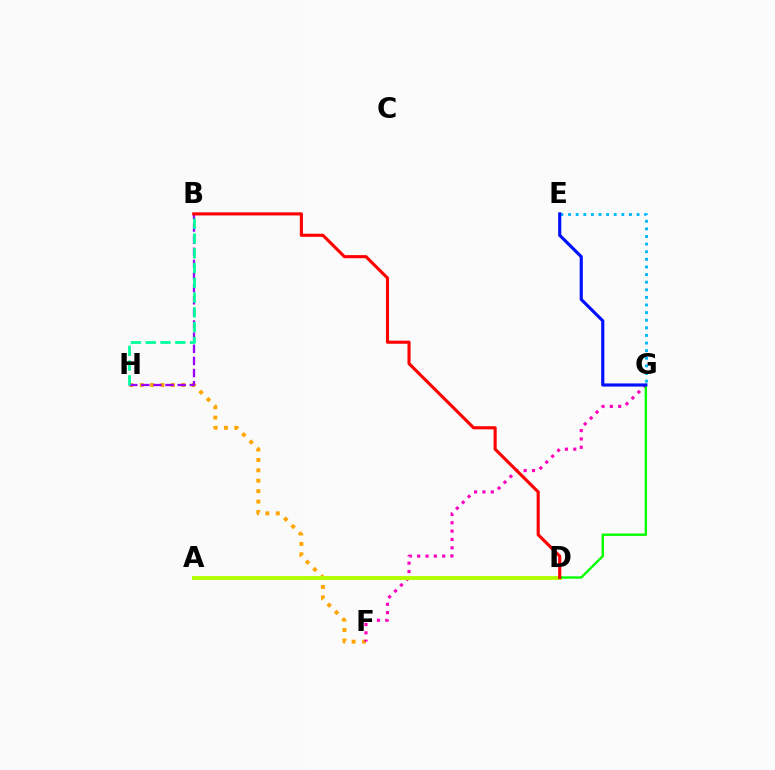{('F', 'H'): [{'color': '#ffa500', 'line_style': 'dotted', 'thickness': 2.83}], ('F', 'G'): [{'color': '#ff00bd', 'line_style': 'dotted', 'thickness': 2.27}], ('B', 'H'): [{'color': '#9b00ff', 'line_style': 'dashed', 'thickness': 1.65}, {'color': '#00ff9d', 'line_style': 'dashed', 'thickness': 2.01}], ('E', 'G'): [{'color': '#00b5ff', 'line_style': 'dotted', 'thickness': 2.07}, {'color': '#0010ff', 'line_style': 'solid', 'thickness': 2.26}], ('A', 'D'): [{'color': '#b3ff00', 'line_style': 'solid', 'thickness': 2.79}], ('D', 'G'): [{'color': '#08ff00', 'line_style': 'solid', 'thickness': 1.73}], ('B', 'D'): [{'color': '#ff0000', 'line_style': 'solid', 'thickness': 2.24}]}